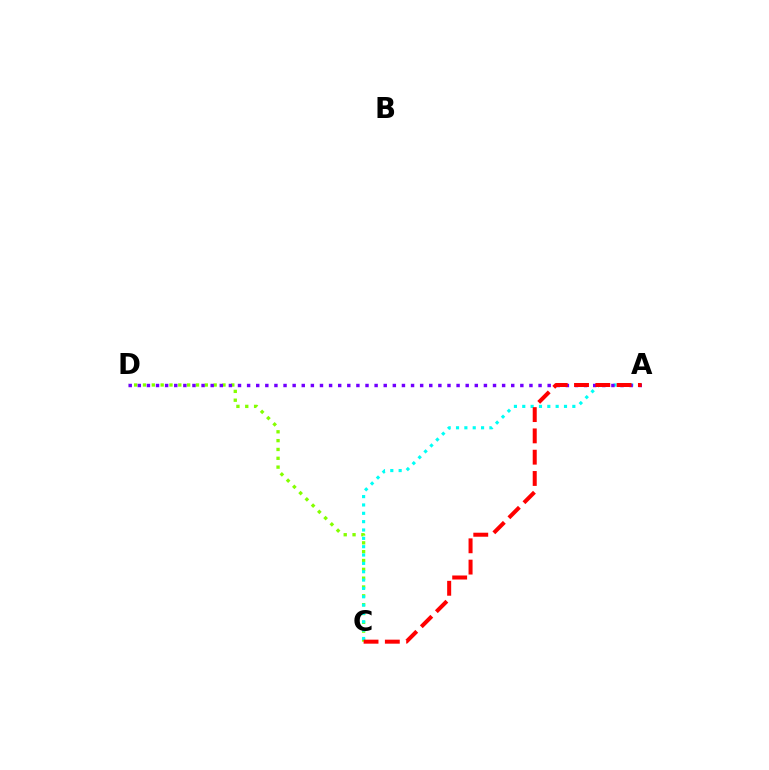{('C', 'D'): [{'color': '#84ff00', 'line_style': 'dotted', 'thickness': 2.4}], ('A', 'C'): [{'color': '#00fff6', 'line_style': 'dotted', 'thickness': 2.27}, {'color': '#ff0000', 'line_style': 'dashed', 'thickness': 2.89}], ('A', 'D'): [{'color': '#7200ff', 'line_style': 'dotted', 'thickness': 2.47}]}